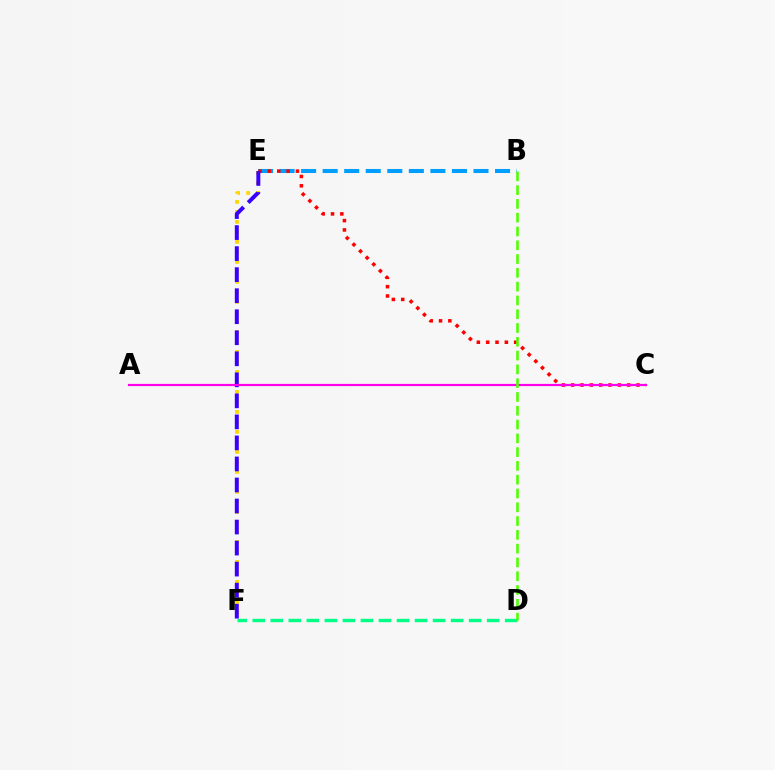{('E', 'F'): [{'color': '#ffd500', 'line_style': 'dotted', 'thickness': 2.72}, {'color': '#3700ff', 'line_style': 'dashed', 'thickness': 2.86}], ('B', 'E'): [{'color': '#009eff', 'line_style': 'dashed', 'thickness': 2.93}], ('D', 'F'): [{'color': '#00ff86', 'line_style': 'dashed', 'thickness': 2.45}], ('C', 'E'): [{'color': '#ff0000', 'line_style': 'dotted', 'thickness': 2.53}], ('A', 'C'): [{'color': '#ff00ed', 'line_style': 'solid', 'thickness': 1.59}], ('B', 'D'): [{'color': '#4fff00', 'line_style': 'dashed', 'thickness': 1.87}]}